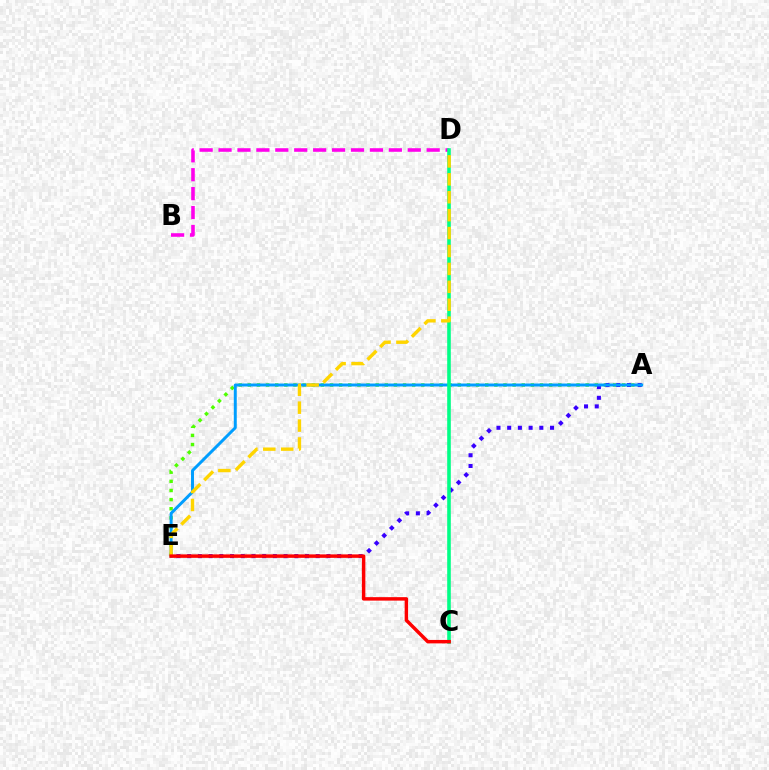{('A', 'E'): [{'color': '#4fff00', 'line_style': 'dotted', 'thickness': 2.48}, {'color': '#3700ff', 'line_style': 'dotted', 'thickness': 2.91}, {'color': '#009eff', 'line_style': 'solid', 'thickness': 2.13}], ('B', 'D'): [{'color': '#ff00ed', 'line_style': 'dashed', 'thickness': 2.57}], ('C', 'D'): [{'color': '#00ff86', 'line_style': 'solid', 'thickness': 2.59}], ('D', 'E'): [{'color': '#ffd500', 'line_style': 'dashed', 'thickness': 2.43}], ('C', 'E'): [{'color': '#ff0000', 'line_style': 'solid', 'thickness': 2.49}]}